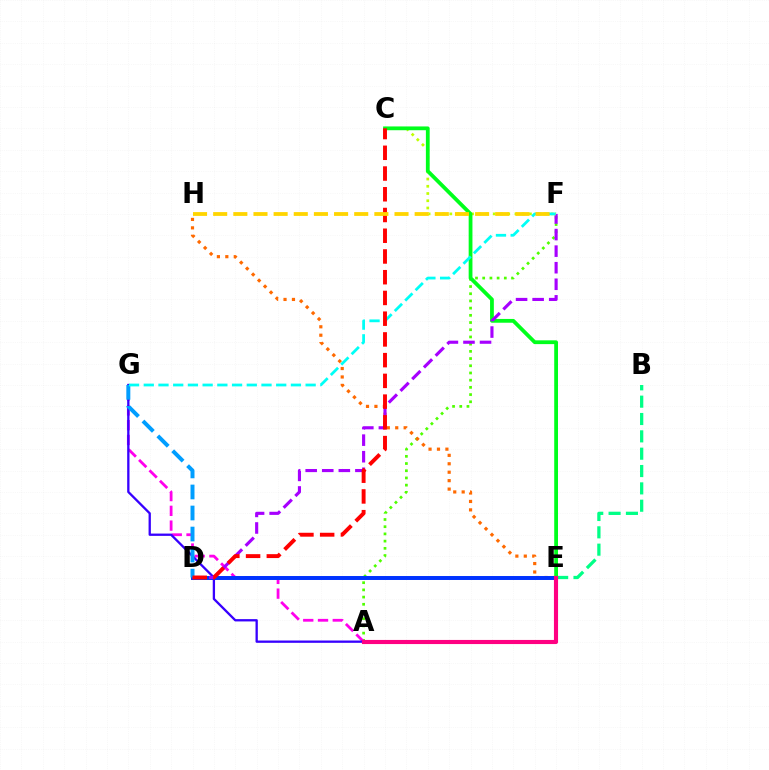{('A', 'F'): [{'color': '#4fff00', 'line_style': 'dotted', 'thickness': 1.96}], ('A', 'G'): [{'color': '#ff00ed', 'line_style': 'dashed', 'thickness': 2.01}, {'color': '#3700ff', 'line_style': 'solid', 'thickness': 1.66}], ('B', 'E'): [{'color': '#00ff86', 'line_style': 'dashed', 'thickness': 2.36}], ('E', 'H'): [{'color': '#ff6a00', 'line_style': 'dotted', 'thickness': 2.29}], ('D', 'E'): [{'color': '#0033ff', 'line_style': 'solid', 'thickness': 2.85}], ('C', 'F'): [{'color': '#bfff00', 'line_style': 'dotted', 'thickness': 1.97}], ('C', 'E'): [{'color': '#00ff1b', 'line_style': 'solid', 'thickness': 2.72}], ('D', 'F'): [{'color': '#a700ff', 'line_style': 'dashed', 'thickness': 2.25}], ('D', 'G'): [{'color': '#009eff', 'line_style': 'dashed', 'thickness': 2.86}], ('A', 'E'): [{'color': '#ff0082', 'line_style': 'solid', 'thickness': 2.97}], ('F', 'G'): [{'color': '#00fff6', 'line_style': 'dashed', 'thickness': 2.0}], ('C', 'D'): [{'color': '#ff0000', 'line_style': 'dashed', 'thickness': 2.82}], ('F', 'H'): [{'color': '#ffd500', 'line_style': 'dashed', 'thickness': 2.74}]}